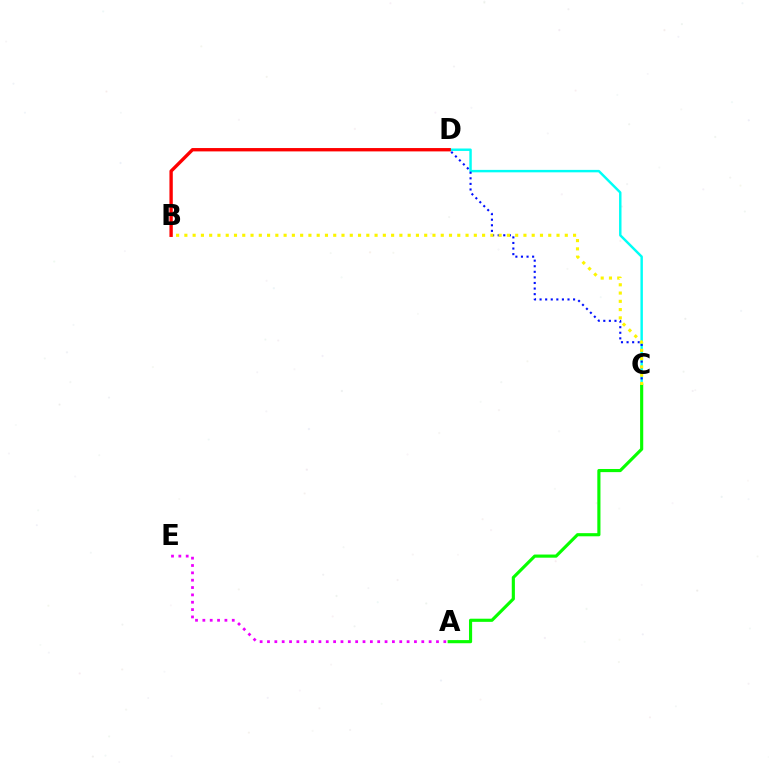{('C', 'D'): [{'color': '#00fff6', 'line_style': 'solid', 'thickness': 1.76}, {'color': '#0010ff', 'line_style': 'dotted', 'thickness': 1.52}], ('A', 'C'): [{'color': '#08ff00', 'line_style': 'solid', 'thickness': 2.26}], ('A', 'E'): [{'color': '#ee00ff', 'line_style': 'dotted', 'thickness': 2.0}], ('B', 'C'): [{'color': '#fcf500', 'line_style': 'dotted', 'thickness': 2.25}], ('B', 'D'): [{'color': '#ff0000', 'line_style': 'solid', 'thickness': 2.41}]}